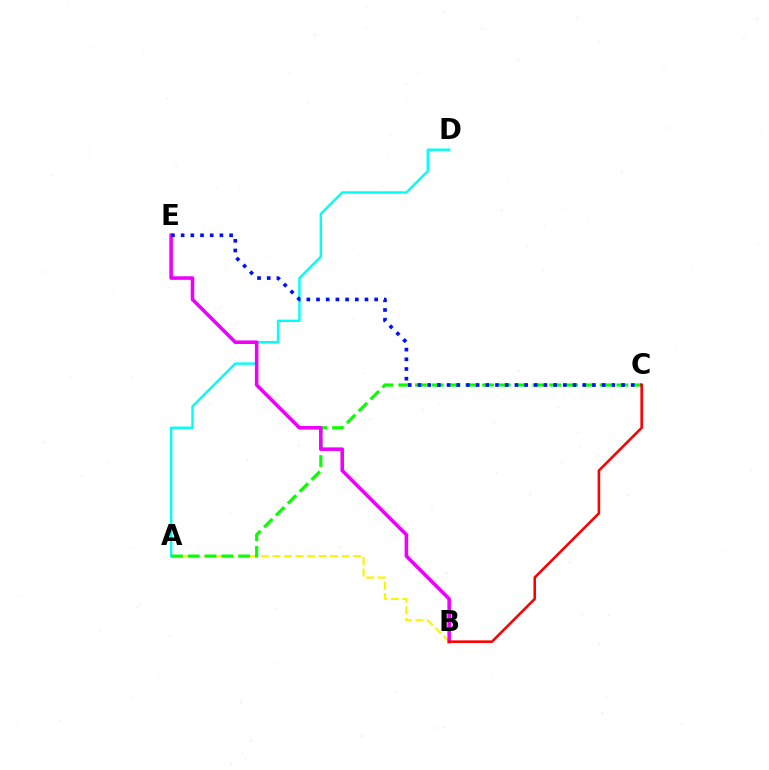{('A', 'B'): [{'color': '#fcf500', 'line_style': 'dashed', 'thickness': 1.56}], ('A', 'D'): [{'color': '#00fff6', 'line_style': 'solid', 'thickness': 1.75}], ('A', 'C'): [{'color': '#08ff00', 'line_style': 'dashed', 'thickness': 2.28}], ('B', 'E'): [{'color': '#ee00ff', 'line_style': 'solid', 'thickness': 2.57}], ('C', 'E'): [{'color': '#0010ff', 'line_style': 'dotted', 'thickness': 2.63}], ('B', 'C'): [{'color': '#ff0000', 'line_style': 'solid', 'thickness': 1.86}]}